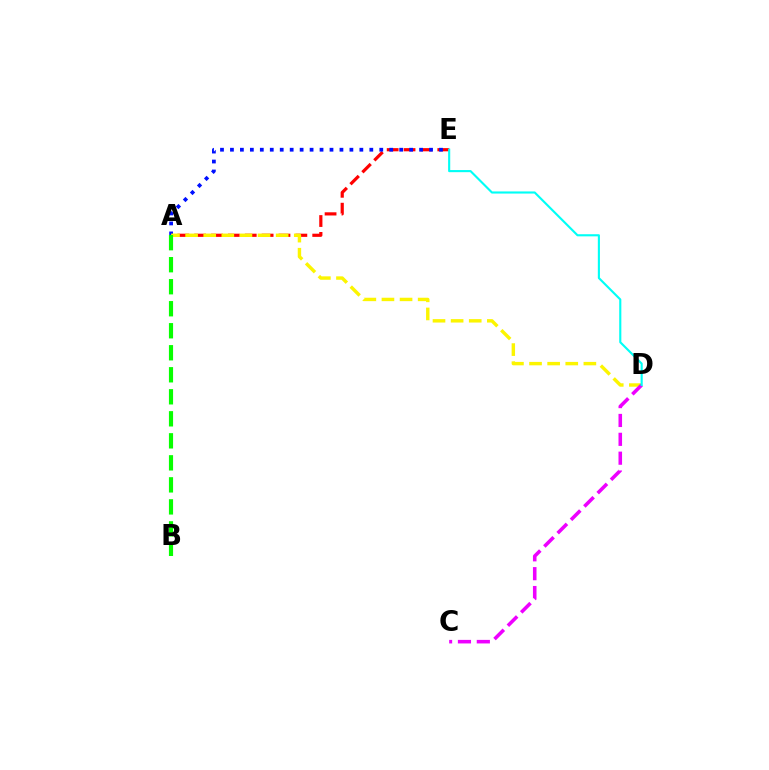{('A', 'E'): [{'color': '#ff0000', 'line_style': 'dashed', 'thickness': 2.29}, {'color': '#0010ff', 'line_style': 'dotted', 'thickness': 2.7}], ('A', 'D'): [{'color': '#fcf500', 'line_style': 'dashed', 'thickness': 2.46}], ('A', 'B'): [{'color': '#08ff00', 'line_style': 'dashed', 'thickness': 2.99}], ('C', 'D'): [{'color': '#ee00ff', 'line_style': 'dashed', 'thickness': 2.56}], ('D', 'E'): [{'color': '#00fff6', 'line_style': 'solid', 'thickness': 1.53}]}